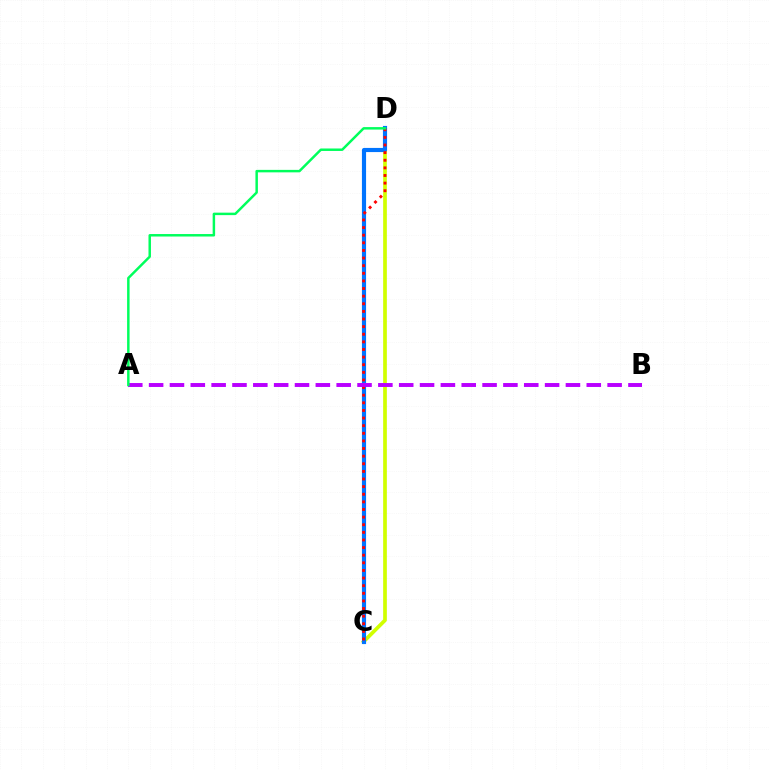{('C', 'D'): [{'color': '#d1ff00', 'line_style': 'solid', 'thickness': 2.66}, {'color': '#0074ff', 'line_style': 'solid', 'thickness': 2.98}, {'color': '#ff0000', 'line_style': 'dotted', 'thickness': 2.07}], ('A', 'B'): [{'color': '#b900ff', 'line_style': 'dashed', 'thickness': 2.83}], ('A', 'D'): [{'color': '#00ff5c', 'line_style': 'solid', 'thickness': 1.78}]}